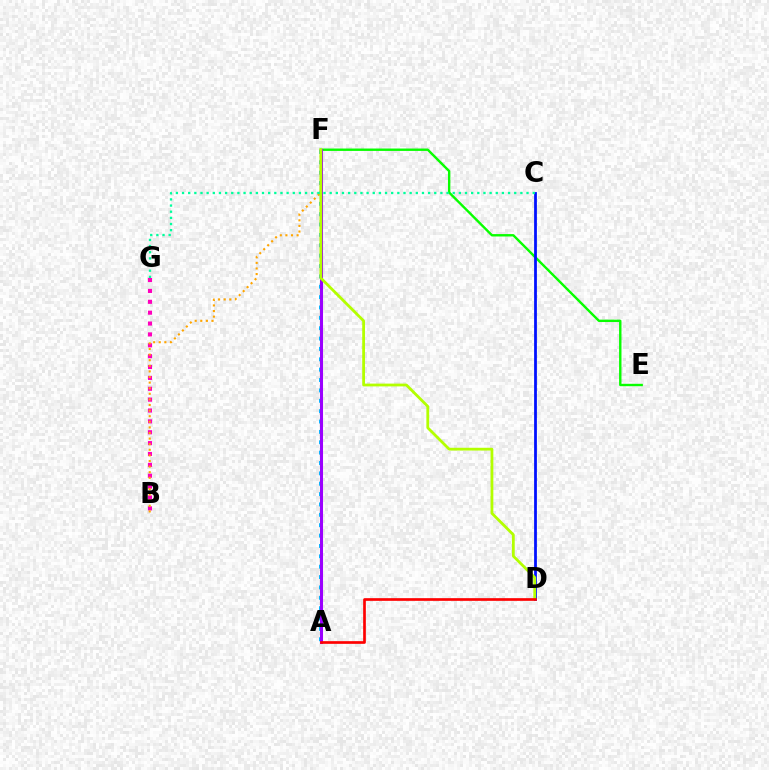{('E', 'F'): [{'color': '#08ff00', 'line_style': 'solid', 'thickness': 1.72}], ('C', 'D'): [{'color': '#0010ff', 'line_style': 'solid', 'thickness': 2.0}], ('A', 'F'): [{'color': '#00b5ff', 'line_style': 'dotted', 'thickness': 2.82}, {'color': '#9b00ff', 'line_style': 'solid', 'thickness': 2.19}], ('B', 'G'): [{'color': '#ff00bd', 'line_style': 'dotted', 'thickness': 2.95}], ('B', 'F'): [{'color': '#ffa500', 'line_style': 'dotted', 'thickness': 1.52}], ('D', 'F'): [{'color': '#b3ff00', 'line_style': 'solid', 'thickness': 2.01}], ('C', 'G'): [{'color': '#00ff9d', 'line_style': 'dotted', 'thickness': 1.67}], ('A', 'D'): [{'color': '#ff0000', 'line_style': 'solid', 'thickness': 1.93}]}